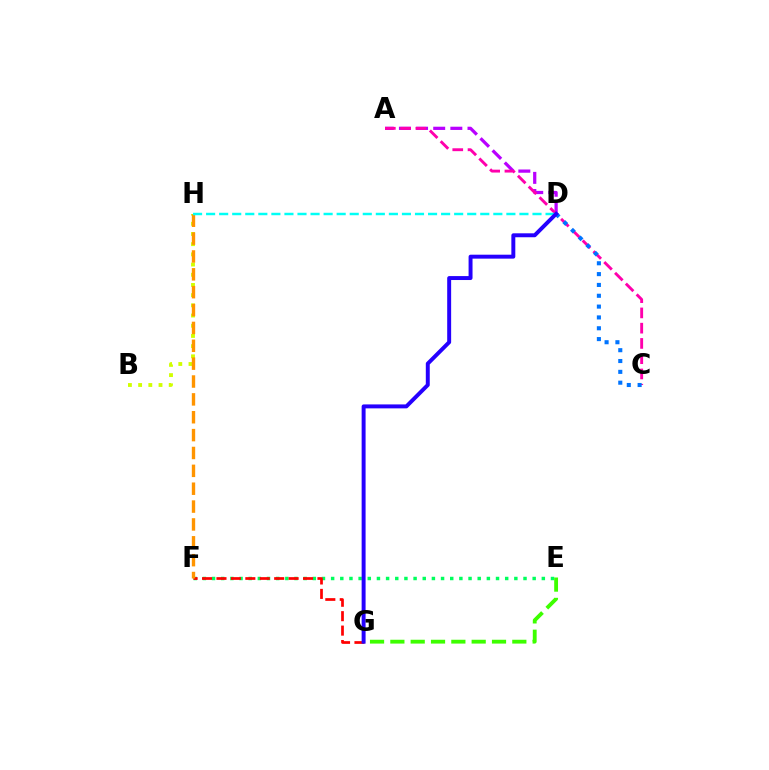{('E', 'F'): [{'color': '#00ff5c', 'line_style': 'dotted', 'thickness': 2.49}], ('A', 'D'): [{'color': '#b900ff', 'line_style': 'dashed', 'thickness': 2.33}], ('B', 'H'): [{'color': '#d1ff00', 'line_style': 'dotted', 'thickness': 2.77}], ('F', 'G'): [{'color': '#ff0000', 'line_style': 'dashed', 'thickness': 1.96}], ('A', 'C'): [{'color': '#ff00ac', 'line_style': 'dashed', 'thickness': 2.07}], ('E', 'G'): [{'color': '#3dff00', 'line_style': 'dashed', 'thickness': 2.76}], ('C', 'D'): [{'color': '#0074ff', 'line_style': 'dotted', 'thickness': 2.94}], ('F', 'H'): [{'color': '#ff9400', 'line_style': 'dashed', 'thickness': 2.43}], ('D', 'H'): [{'color': '#00fff6', 'line_style': 'dashed', 'thickness': 1.77}], ('D', 'G'): [{'color': '#2500ff', 'line_style': 'solid', 'thickness': 2.84}]}